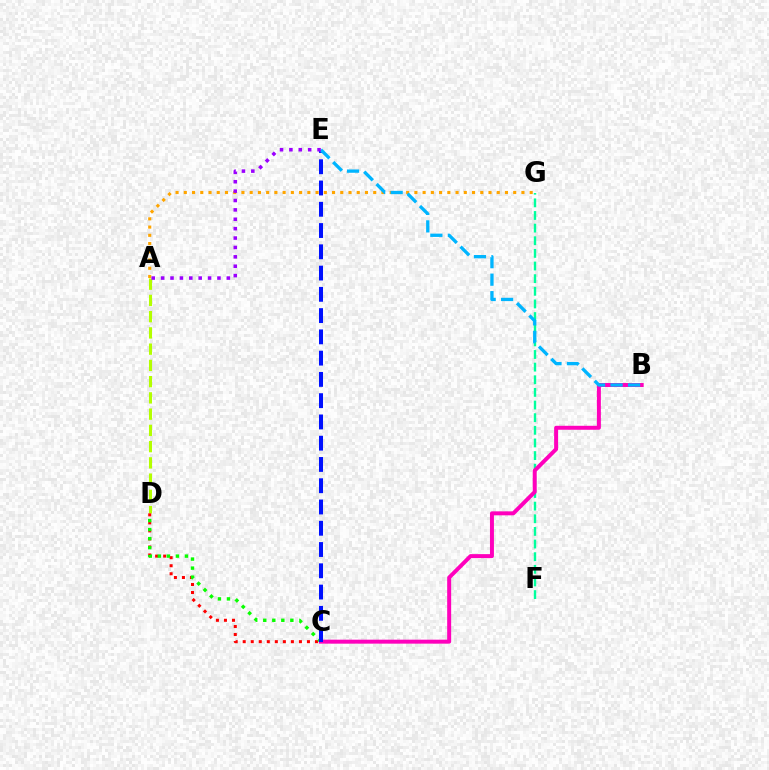{('A', 'D'): [{'color': '#b3ff00', 'line_style': 'dashed', 'thickness': 2.21}], ('C', 'D'): [{'color': '#ff0000', 'line_style': 'dotted', 'thickness': 2.18}, {'color': '#08ff00', 'line_style': 'dotted', 'thickness': 2.45}], ('F', 'G'): [{'color': '#00ff9d', 'line_style': 'dashed', 'thickness': 1.72}], ('B', 'C'): [{'color': '#ff00bd', 'line_style': 'solid', 'thickness': 2.86}], ('A', 'G'): [{'color': '#ffa500', 'line_style': 'dotted', 'thickness': 2.24}], ('C', 'E'): [{'color': '#0010ff', 'line_style': 'dashed', 'thickness': 2.89}], ('B', 'E'): [{'color': '#00b5ff', 'line_style': 'dashed', 'thickness': 2.38}], ('A', 'E'): [{'color': '#9b00ff', 'line_style': 'dotted', 'thickness': 2.55}]}